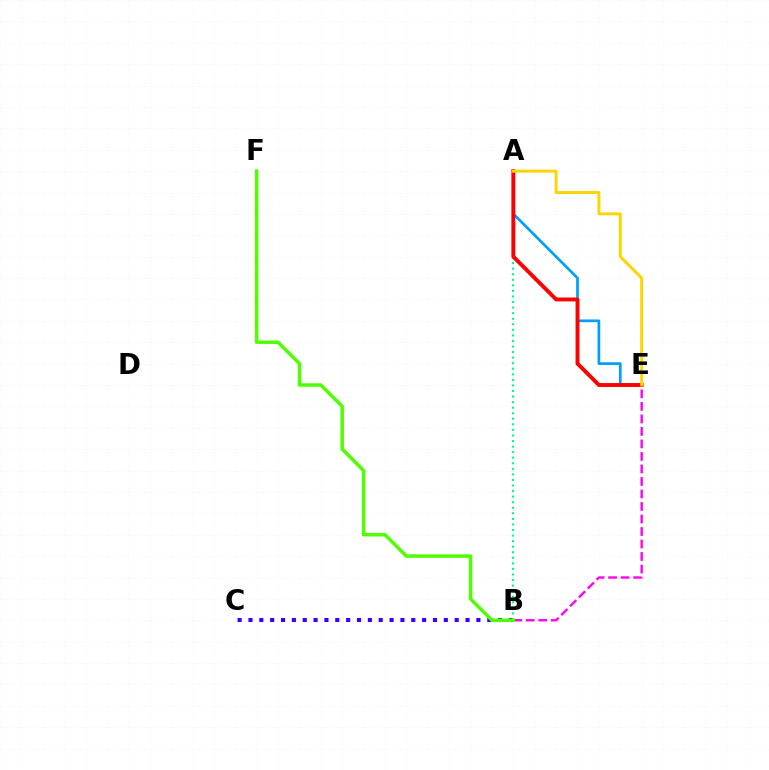{('A', 'E'): [{'color': '#009eff', 'line_style': 'solid', 'thickness': 1.95}, {'color': '#ff0000', 'line_style': 'solid', 'thickness': 2.81}, {'color': '#ffd500', 'line_style': 'solid', 'thickness': 2.13}], ('B', 'E'): [{'color': '#ff00ed', 'line_style': 'dashed', 'thickness': 1.7}], ('B', 'C'): [{'color': '#3700ff', 'line_style': 'dotted', 'thickness': 2.95}], ('A', 'B'): [{'color': '#00ff86', 'line_style': 'dotted', 'thickness': 1.51}], ('B', 'F'): [{'color': '#4fff00', 'line_style': 'solid', 'thickness': 2.5}]}